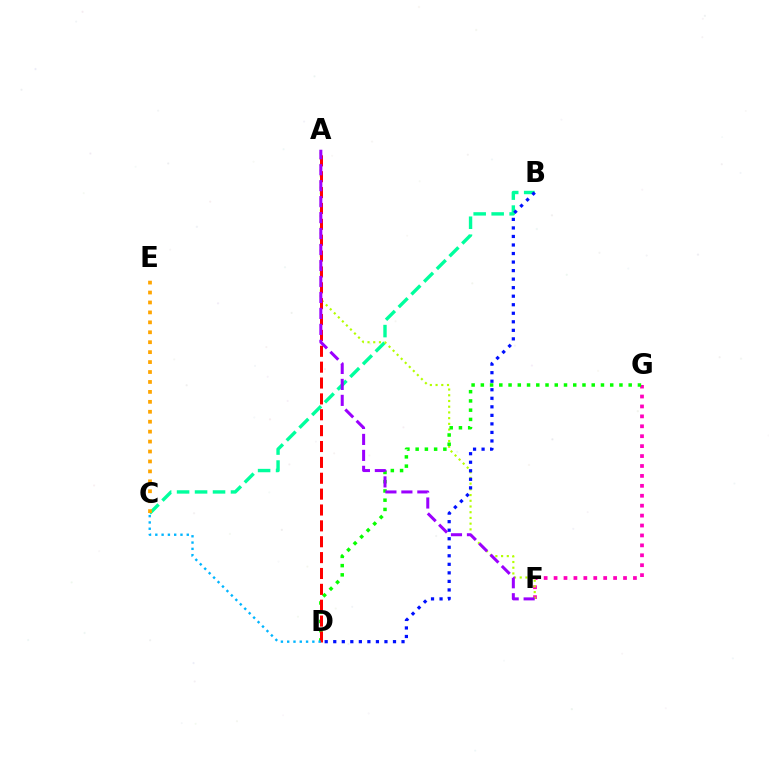{('F', 'G'): [{'color': '#ff00bd', 'line_style': 'dotted', 'thickness': 2.7}], ('B', 'C'): [{'color': '#00ff9d', 'line_style': 'dashed', 'thickness': 2.44}], ('A', 'F'): [{'color': '#b3ff00', 'line_style': 'dotted', 'thickness': 1.55}, {'color': '#9b00ff', 'line_style': 'dashed', 'thickness': 2.17}], ('D', 'G'): [{'color': '#08ff00', 'line_style': 'dotted', 'thickness': 2.51}], ('A', 'D'): [{'color': '#ff0000', 'line_style': 'dashed', 'thickness': 2.16}], ('B', 'D'): [{'color': '#0010ff', 'line_style': 'dotted', 'thickness': 2.32}], ('C', 'E'): [{'color': '#ffa500', 'line_style': 'dotted', 'thickness': 2.7}], ('C', 'D'): [{'color': '#00b5ff', 'line_style': 'dotted', 'thickness': 1.71}]}